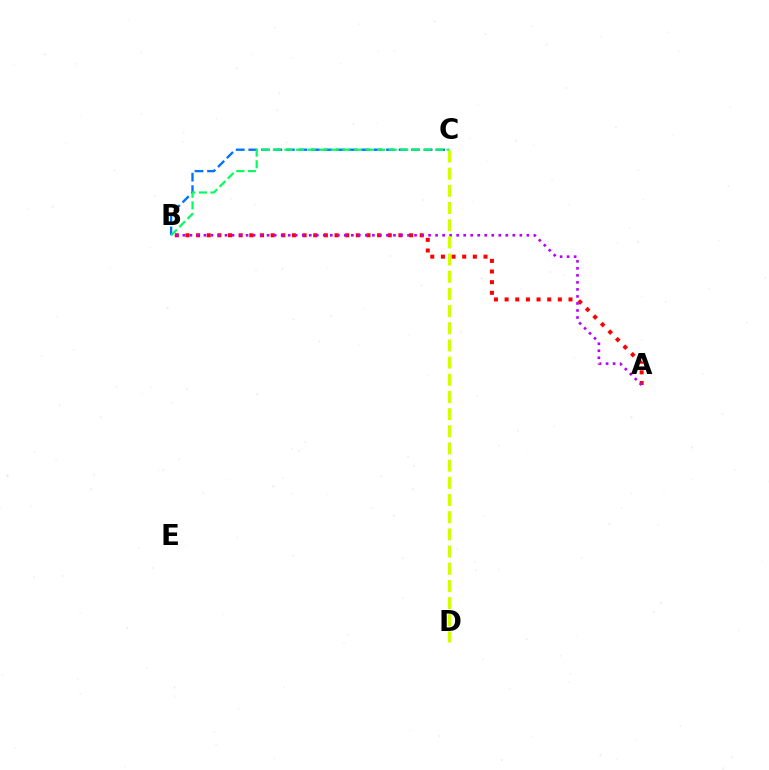{('B', 'C'): [{'color': '#0074ff', 'line_style': 'dashed', 'thickness': 1.7}, {'color': '#00ff5c', 'line_style': 'dashed', 'thickness': 1.57}], ('A', 'B'): [{'color': '#ff0000', 'line_style': 'dotted', 'thickness': 2.89}, {'color': '#b900ff', 'line_style': 'dotted', 'thickness': 1.91}], ('C', 'D'): [{'color': '#d1ff00', 'line_style': 'dashed', 'thickness': 2.33}]}